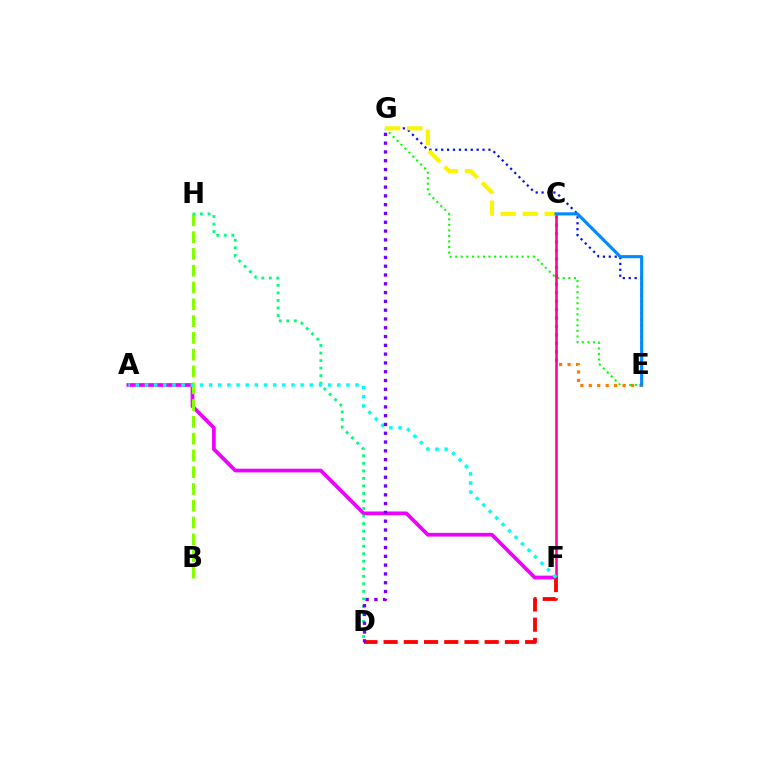{('A', 'F'): [{'color': '#ee00ff', 'line_style': 'solid', 'thickness': 2.67}, {'color': '#00fff6', 'line_style': 'dotted', 'thickness': 2.49}], ('B', 'H'): [{'color': '#84ff00', 'line_style': 'dashed', 'thickness': 2.28}], ('E', 'G'): [{'color': '#0010ff', 'line_style': 'dotted', 'thickness': 1.6}, {'color': '#08ff00', 'line_style': 'dotted', 'thickness': 1.51}], ('D', 'H'): [{'color': '#00ff74', 'line_style': 'dotted', 'thickness': 2.05}], ('C', 'E'): [{'color': '#ff7c00', 'line_style': 'dotted', 'thickness': 2.29}, {'color': '#008cff', 'line_style': 'solid', 'thickness': 2.26}], ('D', 'F'): [{'color': '#ff0000', 'line_style': 'dashed', 'thickness': 2.75}], ('C', 'F'): [{'color': '#ff0094', 'line_style': 'solid', 'thickness': 1.83}], ('C', 'G'): [{'color': '#fcf500', 'line_style': 'dashed', 'thickness': 2.99}], ('D', 'G'): [{'color': '#7200ff', 'line_style': 'dotted', 'thickness': 2.39}]}